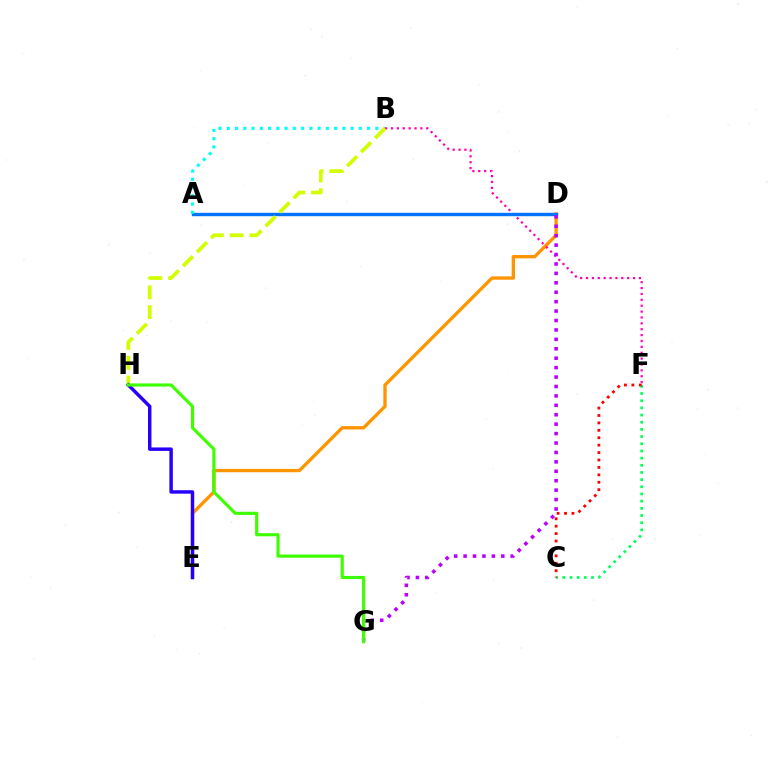{('C', 'F'): [{'color': '#00ff5c', 'line_style': 'dotted', 'thickness': 1.95}, {'color': '#ff0000', 'line_style': 'dotted', 'thickness': 2.02}], ('D', 'E'): [{'color': '#ff9400', 'line_style': 'solid', 'thickness': 2.4}], ('B', 'F'): [{'color': '#ff00ac', 'line_style': 'dotted', 'thickness': 1.6}], ('A', 'D'): [{'color': '#0074ff', 'line_style': 'solid', 'thickness': 2.44}], ('A', 'B'): [{'color': '#00fff6', 'line_style': 'dotted', 'thickness': 2.24}], ('D', 'G'): [{'color': '#b900ff', 'line_style': 'dotted', 'thickness': 2.56}], ('B', 'H'): [{'color': '#d1ff00', 'line_style': 'dashed', 'thickness': 2.69}], ('E', 'H'): [{'color': '#2500ff', 'line_style': 'solid', 'thickness': 2.49}], ('G', 'H'): [{'color': '#3dff00', 'line_style': 'solid', 'thickness': 2.26}]}